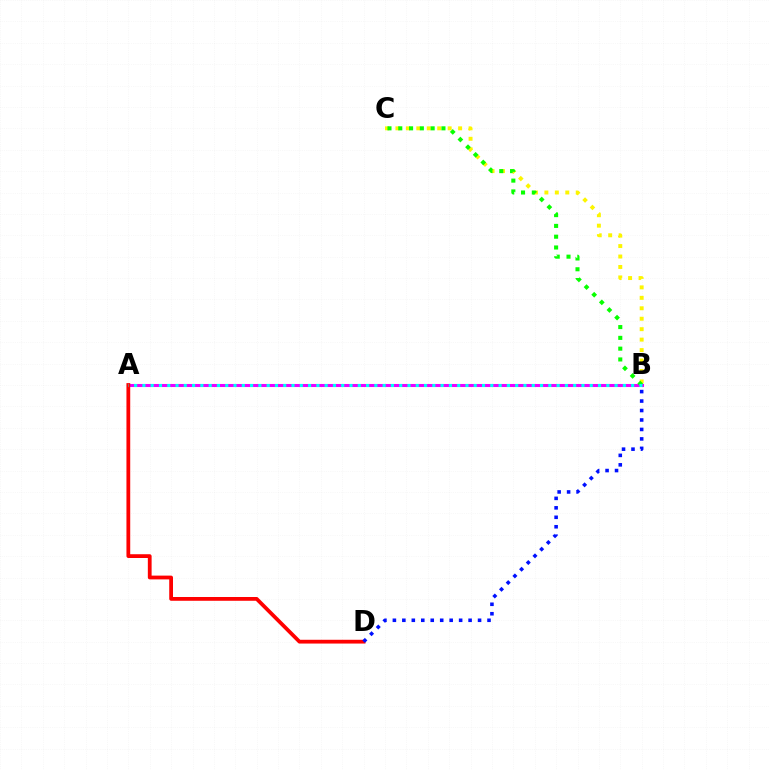{('A', 'B'): [{'color': '#ee00ff', 'line_style': 'solid', 'thickness': 2.2}, {'color': '#00fff6', 'line_style': 'dotted', 'thickness': 2.25}], ('A', 'D'): [{'color': '#ff0000', 'line_style': 'solid', 'thickness': 2.72}], ('B', 'C'): [{'color': '#fcf500', 'line_style': 'dotted', 'thickness': 2.84}, {'color': '#08ff00', 'line_style': 'dotted', 'thickness': 2.93}], ('B', 'D'): [{'color': '#0010ff', 'line_style': 'dotted', 'thickness': 2.57}]}